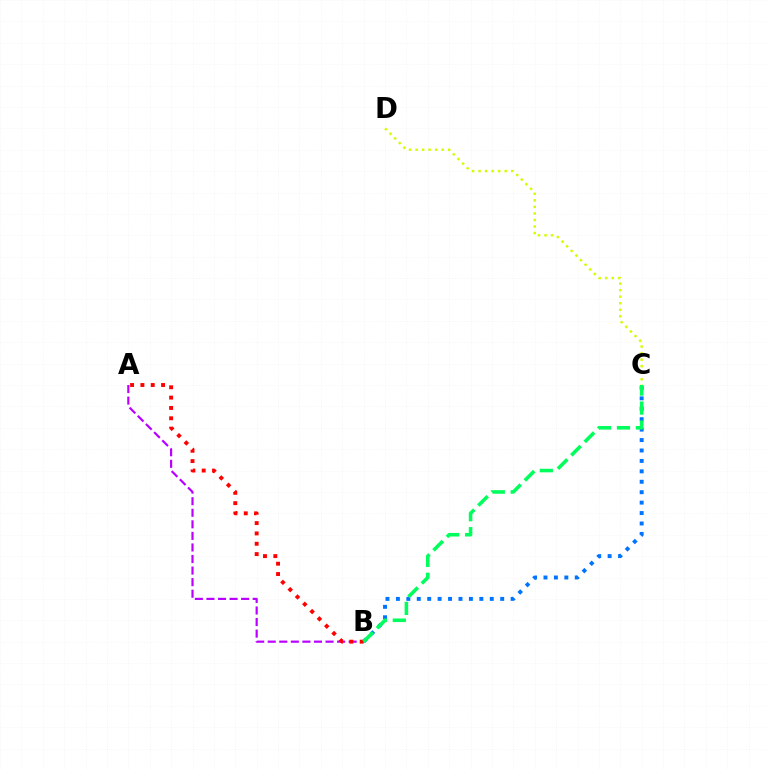{('B', 'C'): [{'color': '#0074ff', 'line_style': 'dotted', 'thickness': 2.83}, {'color': '#00ff5c', 'line_style': 'dashed', 'thickness': 2.58}], ('A', 'B'): [{'color': '#b900ff', 'line_style': 'dashed', 'thickness': 1.57}, {'color': '#ff0000', 'line_style': 'dotted', 'thickness': 2.81}], ('C', 'D'): [{'color': '#d1ff00', 'line_style': 'dotted', 'thickness': 1.78}]}